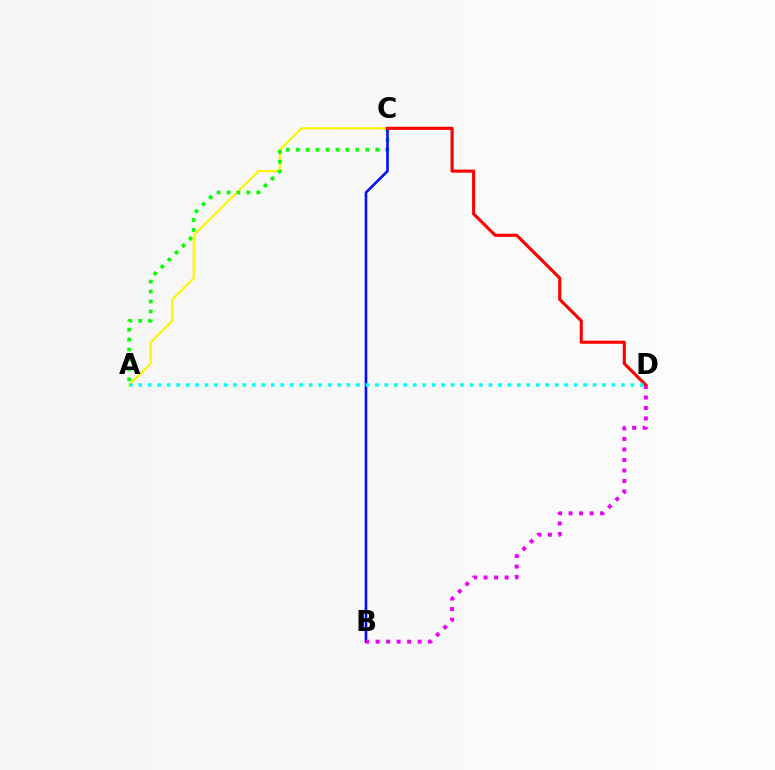{('A', 'C'): [{'color': '#fcf500', 'line_style': 'solid', 'thickness': 1.55}, {'color': '#08ff00', 'line_style': 'dotted', 'thickness': 2.7}], ('B', 'C'): [{'color': '#0010ff', 'line_style': 'solid', 'thickness': 1.9}], ('B', 'D'): [{'color': '#ee00ff', 'line_style': 'dotted', 'thickness': 2.85}], ('C', 'D'): [{'color': '#ff0000', 'line_style': 'solid', 'thickness': 2.24}], ('A', 'D'): [{'color': '#00fff6', 'line_style': 'dotted', 'thickness': 2.57}]}